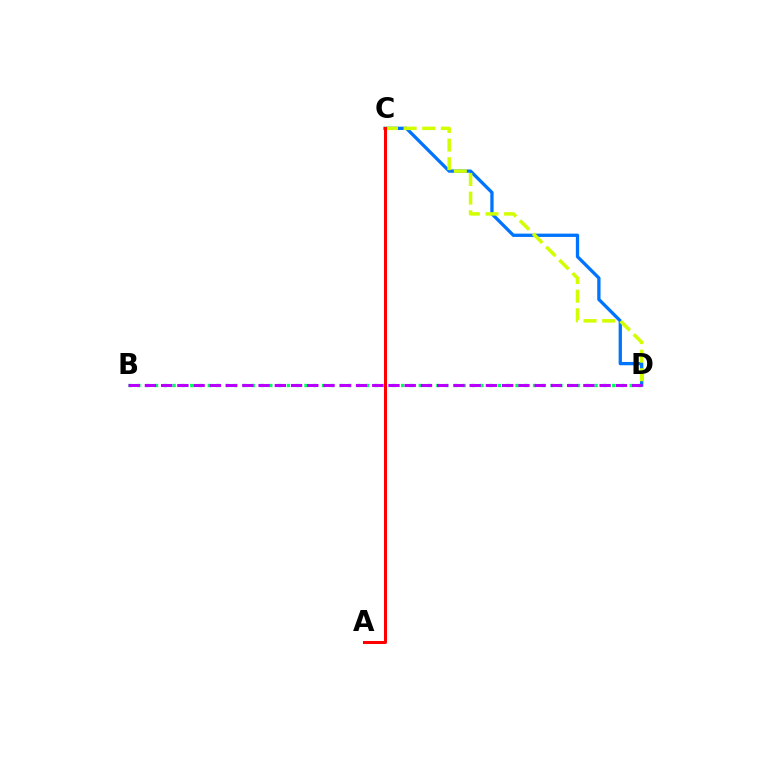{('B', 'D'): [{'color': '#00ff5c', 'line_style': 'dotted', 'thickness': 2.39}, {'color': '#b900ff', 'line_style': 'dashed', 'thickness': 2.21}], ('C', 'D'): [{'color': '#0074ff', 'line_style': 'solid', 'thickness': 2.37}, {'color': '#d1ff00', 'line_style': 'dashed', 'thickness': 2.53}], ('A', 'C'): [{'color': '#ff0000', 'line_style': 'solid', 'thickness': 2.18}]}